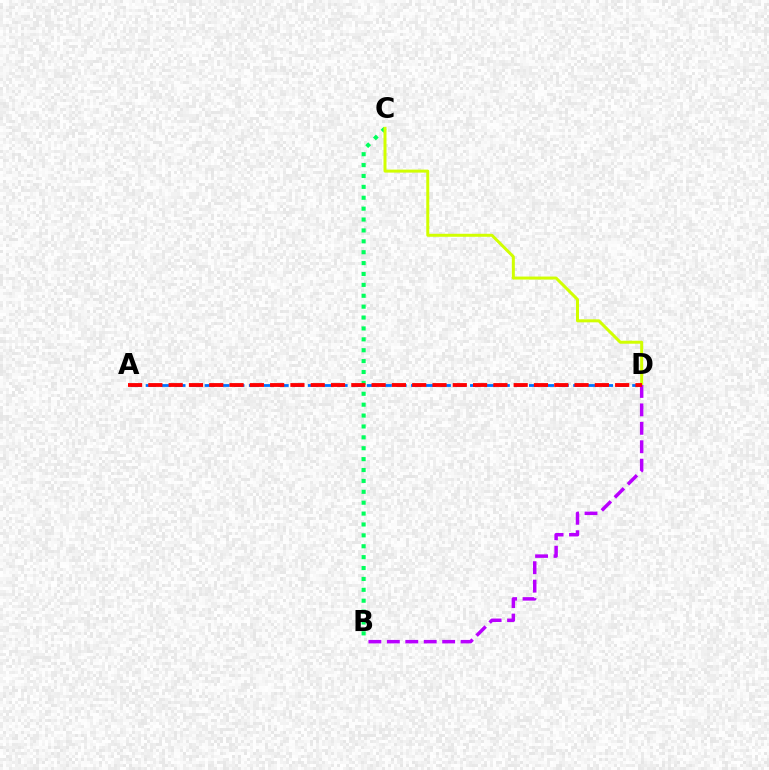{('B', 'C'): [{'color': '#00ff5c', 'line_style': 'dotted', 'thickness': 2.96}], ('A', 'D'): [{'color': '#0074ff', 'line_style': 'dashed', 'thickness': 2.0}, {'color': '#ff0000', 'line_style': 'dashed', 'thickness': 2.76}], ('C', 'D'): [{'color': '#d1ff00', 'line_style': 'solid', 'thickness': 2.16}], ('B', 'D'): [{'color': '#b900ff', 'line_style': 'dashed', 'thickness': 2.5}]}